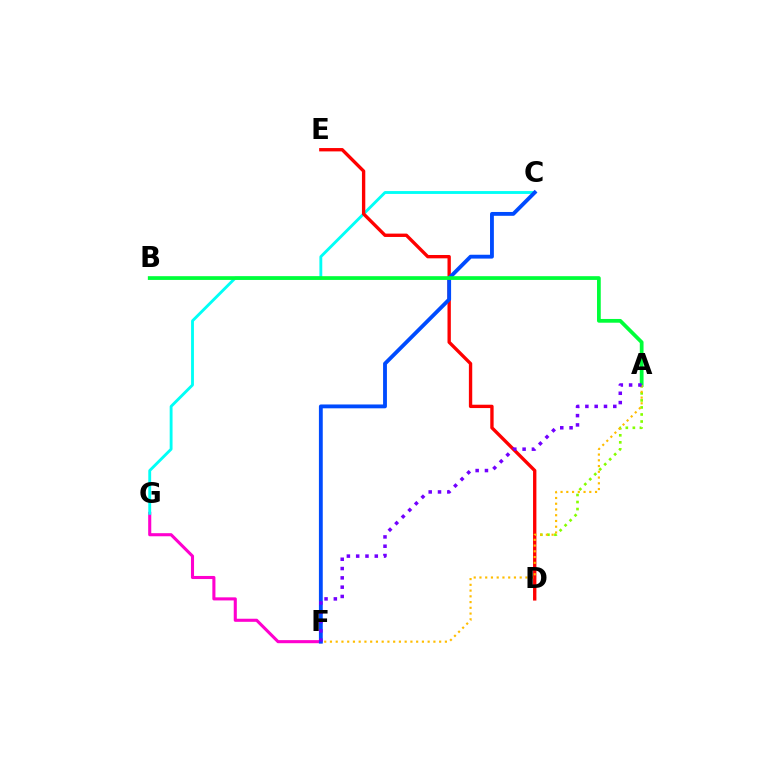{('F', 'G'): [{'color': '#ff00cf', 'line_style': 'solid', 'thickness': 2.22}], ('A', 'D'): [{'color': '#84ff00', 'line_style': 'dotted', 'thickness': 1.91}], ('C', 'G'): [{'color': '#00fff6', 'line_style': 'solid', 'thickness': 2.06}], ('D', 'E'): [{'color': '#ff0000', 'line_style': 'solid', 'thickness': 2.41}], ('C', 'F'): [{'color': '#004bff', 'line_style': 'solid', 'thickness': 2.77}], ('A', 'B'): [{'color': '#00ff39', 'line_style': 'solid', 'thickness': 2.7}], ('A', 'F'): [{'color': '#ffbd00', 'line_style': 'dotted', 'thickness': 1.56}, {'color': '#7200ff', 'line_style': 'dotted', 'thickness': 2.53}]}